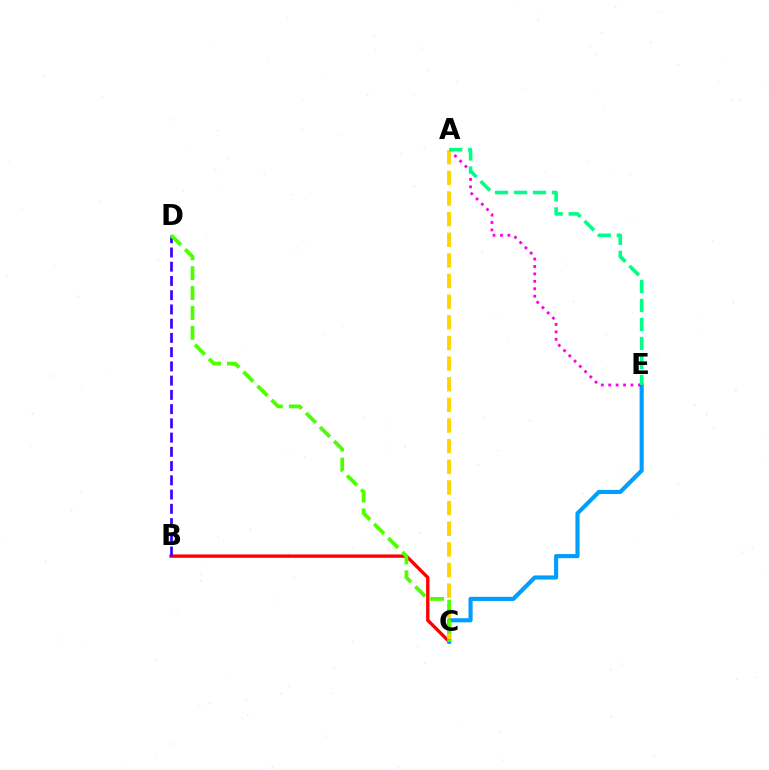{('B', 'C'): [{'color': '#ff0000', 'line_style': 'solid', 'thickness': 2.42}], ('C', 'E'): [{'color': '#009eff', 'line_style': 'solid', 'thickness': 2.98}], ('A', 'E'): [{'color': '#ff00ed', 'line_style': 'dotted', 'thickness': 2.02}, {'color': '#00ff86', 'line_style': 'dashed', 'thickness': 2.58}], ('B', 'D'): [{'color': '#3700ff', 'line_style': 'dashed', 'thickness': 1.93}], ('A', 'C'): [{'color': '#ffd500', 'line_style': 'dashed', 'thickness': 2.8}], ('C', 'D'): [{'color': '#4fff00', 'line_style': 'dashed', 'thickness': 2.7}]}